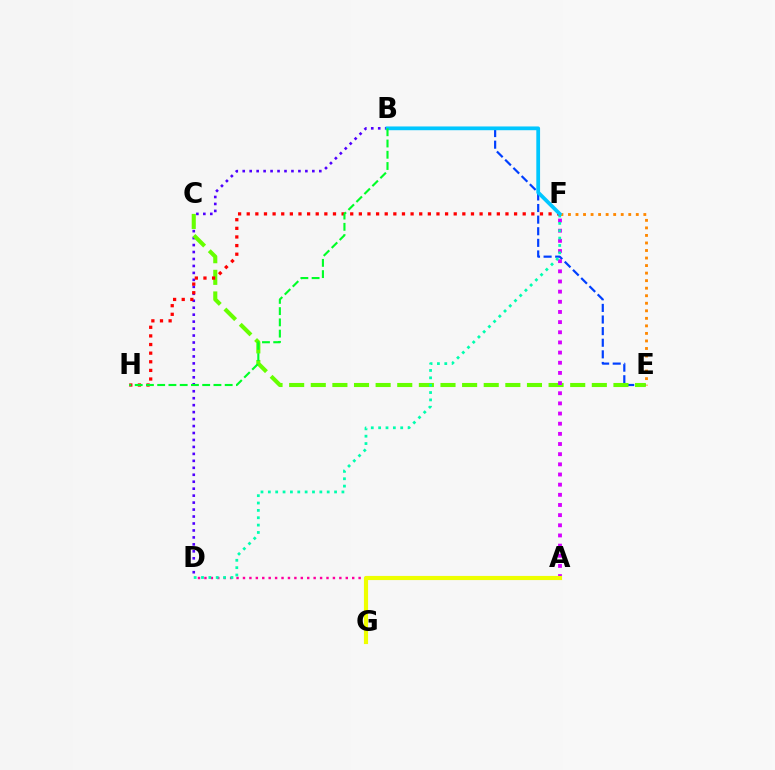{('B', 'D'): [{'color': '#4f00ff', 'line_style': 'dotted', 'thickness': 1.89}], ('B', 'E'): [{'color': '#003fff', 'line_style': 'dashed', 'thickness': 1.58}], ('E', 'F'): [{'color': '#ff8800', 'line_style': 'dotted', 'thickness': 2.05}], ('C', 'E'): [{'color': '#66ff00', 'line_style': 'dashed', 'thickness': 2.94}], ('A', 'D'): [{'color': '#ff00a0', 'line_style': 'dotted', 'thickness': 1.75}], ('A', 'F'): [{'color': '#d600ff', 'line_style': 'dotted', 'thickness': 2.76}], ('A', 'G'): [{'color': '#eeff00', 'line_style': 'solid', 'thickness': 2.98}], ('D', 'F'): [{'color': '#00ffaf', 'line_style': 'dotted', 'thickness': 2.0}], ('F', 'H'): [{'color': '#ff0000', 'line_style': 'dotted', 'thickness': 2.34}], ('B', 'F'): [{'color': '#00c7ff', 'line_style': 'solid', 'thickness': 2.7}], ('B', 'H'): [{'color': '#00ff27', 'line_style': 'dashed', 'thickness': 1.53}]}